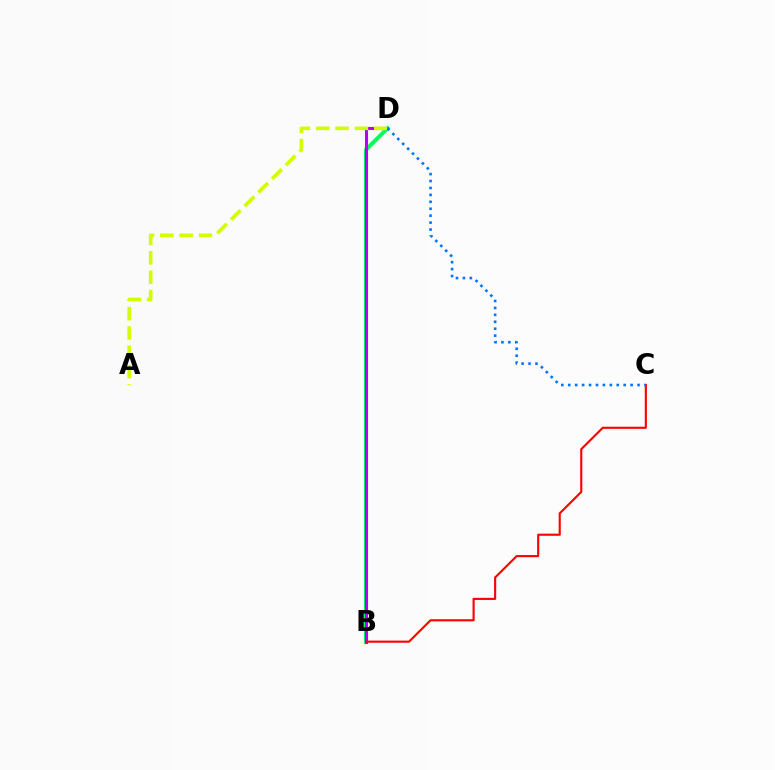{('B', 'D'): [{'color': '#00ff5c', 'line_style': 'solid', 'thickness': 2.88}, {'color': '#b900ff', 'line_style': 'solid', 'thickness': 2.22}], ('B', 'C'): [{'color': '#ff0000', 'line_style': 'solid', 'thickness': 1.53}], ('A', 'D'): [{'color': '#d1ff00', 'line_style': 'dashed', 'thickness': 2.63}], ('C', 'D'): [{'color': '#0074ff', 'line_style': 'dotted', 'thickness': 1.88}]}